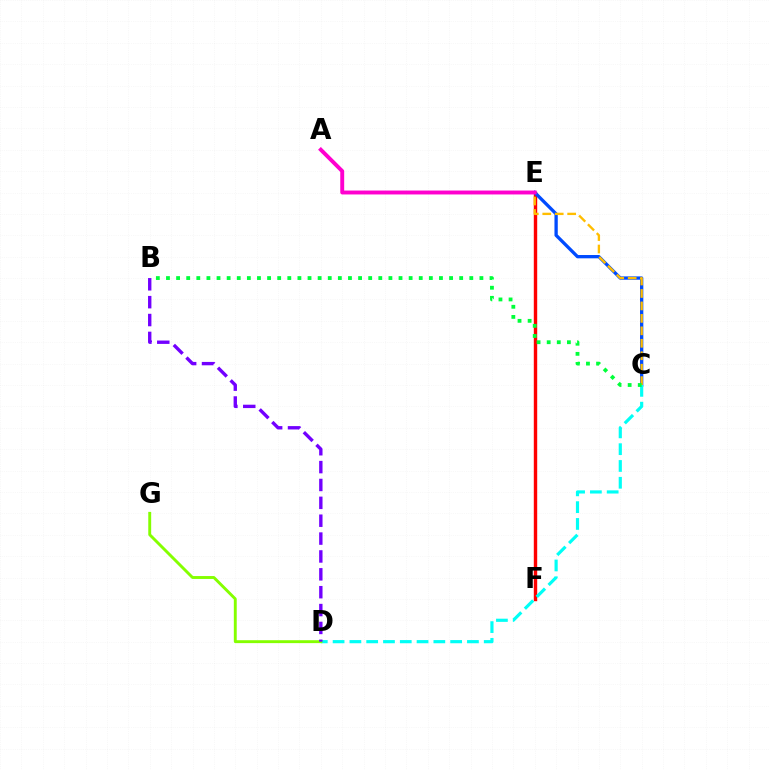{('E', 'F'): [{'color': '#ff0000', 'line_style': 'solid', 'thickness': 2.45}], ('C', 'E'): [{'color': '#004bff', 'line_style': 'solid', 'thickness': 2.38}, {'color': '#ffbd00', 'line_style': 'dashed', 'thickness': 1.69}], ('C', 'D'): [{'color': '#00fff6', 'line_style': 'dashed', 'thickness': 2.28}], ('D', 'G'): [{'color': '#84ff00', 'line_style': 'solid', 'thickness': 2.09}], ('B', 'D'): [{'color': '#7200ff', 'line_style': 'dashed', 'thickness': 2.43}], ('A', 'E'): [{'color': '#ff00cf', 'line_style': 'solid', 'thickness': 2.82}], ('B', 'C'): [{'color': '#00ff39', 'line_style': 'dotted', 'thickness': 2.75}]}